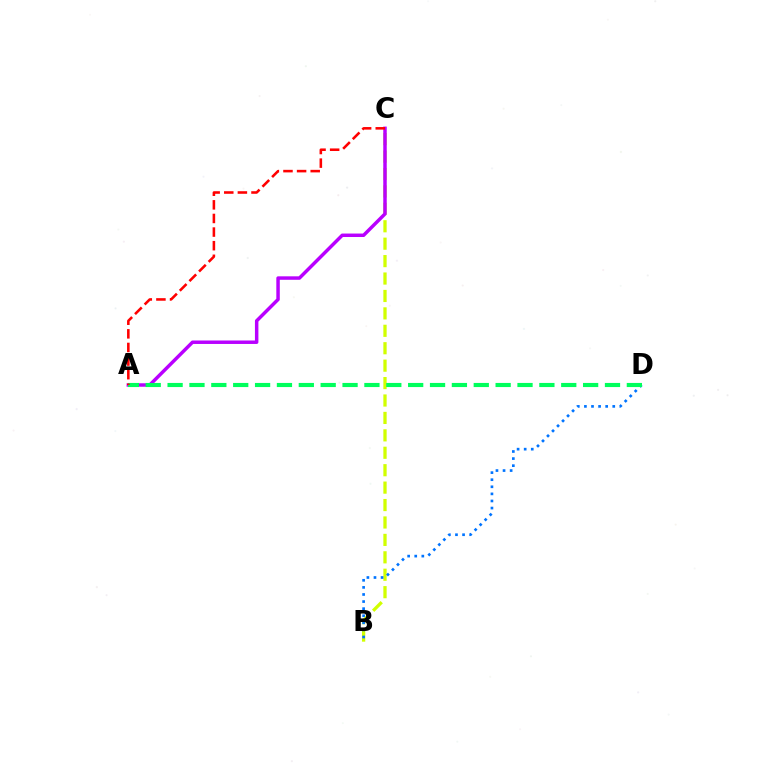{('B', 'C'): [{'color': '#d1ff00', 'line_style': 'dashed', 'thickness': 2.37}], ('B', 'D'): [{'color': '#0074ff', 'line_style': 'dotted', 'thickness': 1.93}], ('A', 'C'): [{'color': '#b900ff', 'line_style': 'solid', 'thickness': 2.5}, {'color': '#ff0000', 'line_style': 'dashed', 'thickness': 1.85}], ('A', 'D'): [{'color': '#00ff5c', 'line_style': 'dashed', 'thickness': 2.97}]}